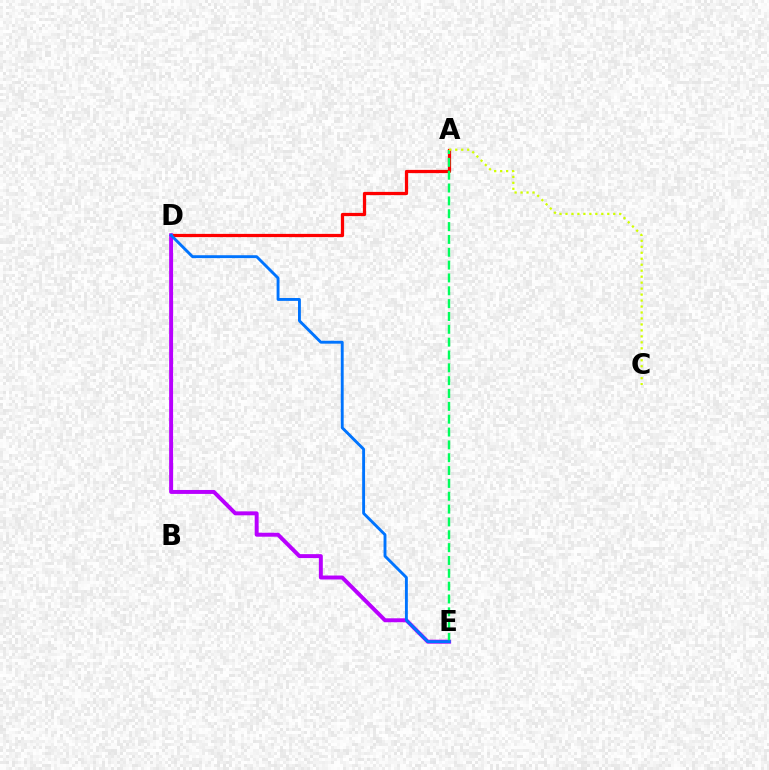{('A', 'D'): [{'color': '#ff0000', 'line_style': 'solid', 'thickness': 2.33}], ('D', 'E'): [{'color': '#b900ff', 'line_style': 'solid', 'thickness': 2.84}, {'color': '#0074ff', 'line_style': 'solid', 'thickness': 2.08}], ('A', 'E'): [{'color': '#00ff5c', 'line_style': 'dashed', 'thickness': 1.74}], ('A', 'C'): [{'color': '#d1ff00', 'line_style': 'dotted', 'thickness': 1.62}]}